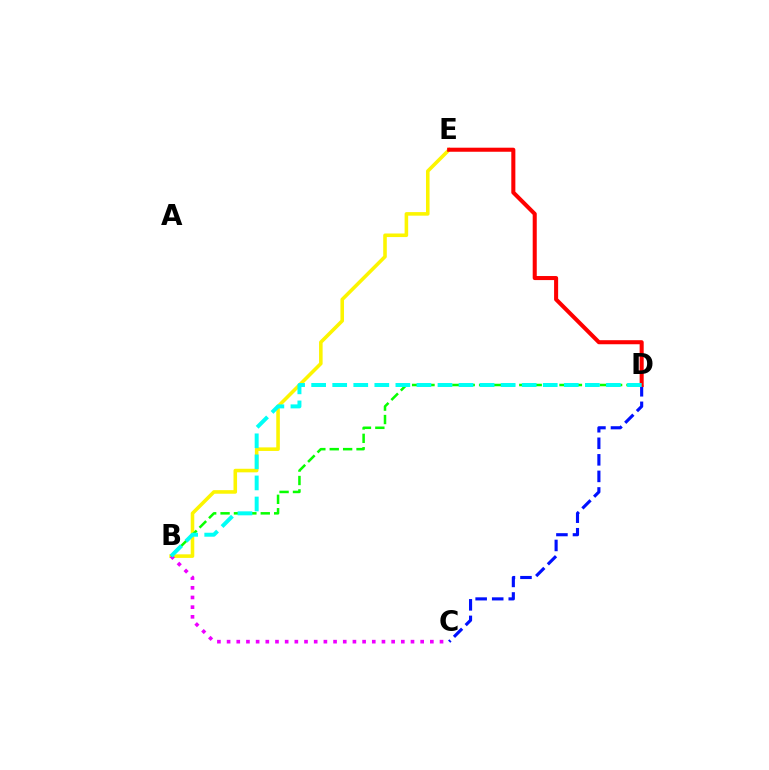{('B', 'E'): [{'color': '#fcf500', 'line_style': 'solid', 'thickness': 2.57}], ('B', 'C'): [{'color': '#ee00ff', 'line_style': 'dotted', 'thickness': 2.63}], ('B', 'D'): [{'color': '#08ff00', 'line_style': 'dashed', 'thickness': 1.82}, {'color': '#00fff6', 'line_style': 'dashed', 'thickness': 2.86}], ('C', 'D'): [{'color': '#0010ff', 'line_style': 'dashed', 'thickness': 2.25}], ('D', 'E'): [{'color': '#ff0000', 'line_style': 'solid', 'thickness': 2.92}]}